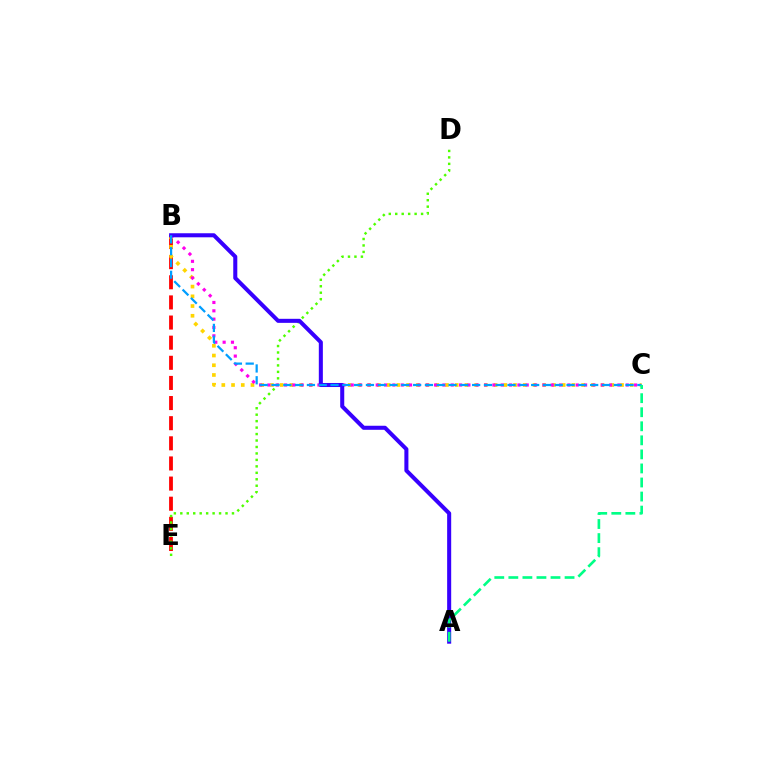{('B', 'E'): [{'color': '#ff0000', 'line_style': 'dashed', 'thickness': 2.73}], ('D', 'E'): [{'color': '#4fff00', 'line_style': 'dotted', 'thickness': 1.75}], ('B', 'C'): [{'color': '#ffd500', 'line_style': 'dotted', 'thickness': 2.64}, {'color': '#ff00ed', 'line_style': 'dotted', 'thickness': 2.26}, {'color': '#009eff', 'line_style': 'dashed', 'thickness': 1.6}], ('A', 'B'): [{'color': '#3700ff', 'line_style': 'solid', 'thickness': 2.91}], ('A', 'C'): [{'color': '#00ff86', 'line_style': 'dashed', 'thickness': 1.91}]}